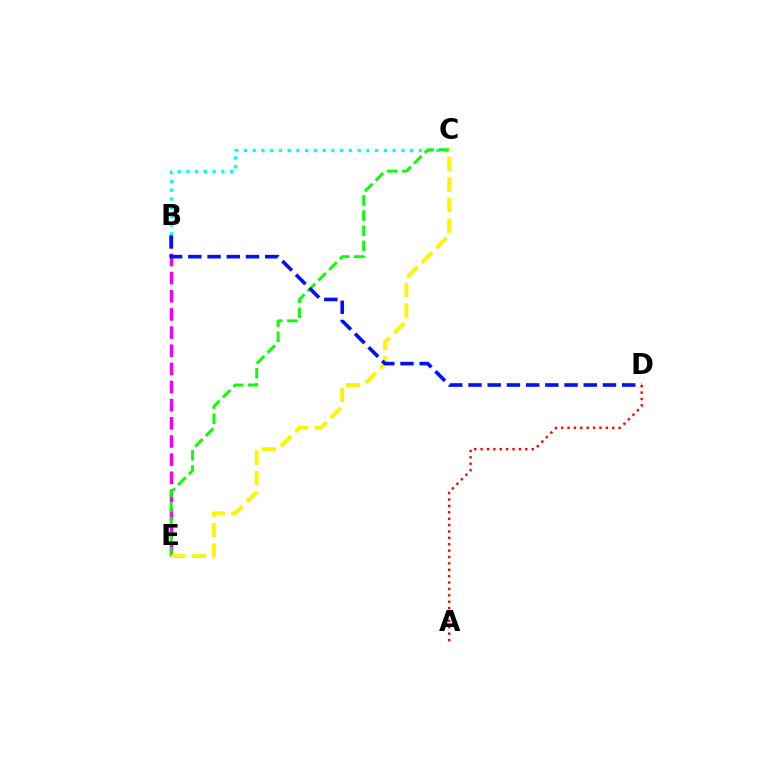{('B', 'E'): [{'color': '#ee00ff', 'line_style': 'dashed', 'thickness': 2.47}], ('B', 'C'): [{'color': '#00fff6', 'line_style': 'dotted', 'thickness': 2.37}], ('C', 'E'): [{'color': '#08ff00', 'line_style': 'dashed', 'thickness': 2.06}, {'color': '#fcf500', 'line_style': 'dashed', 'thickness': 2.79}], ('A', 'D'): [{'color': '#ff0000', 'line_style': 'dotted', 'thickness': 1.74}], ('B', 'D'): [{'color': '#0010ff', 'line_style': 'dashed', 'thickness': 2.61}]}